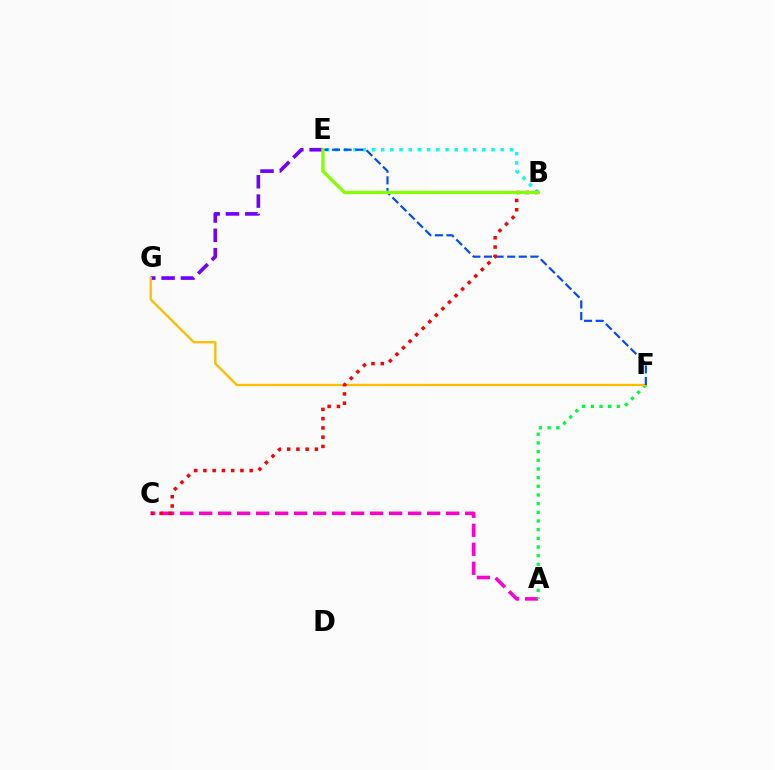{('B', 'E'): [{'color': '#00fff6', 'line_style': 'dotted', 'thickness': 2.5}, {'color': '#84ff00', 'line_style': 'solid', 'thickness': 2.37}], ('A', 'C'): [{'color': '#ff00cf', 'line_style': 'dashed', 'thickness': 2.58}], ('A', 'F'): [{'color': '#00ff39', 'line_style': 'dotted', 'thickness': 2.36}], ('E', 'G'): [{'color': '#7200ff', 'line_style': 'dashed', 'thickness': 2.63}], ('F', 'G'): [{'color': '#ffbd00', 'line_style': 'solid', 'thickness': 1.68}], ('E', 'F'): [{'color': '#004bff', 'line_style': 'dashed', 'thickness': 1.57}], ('B', 'C'): [{'color': '#ff0000', 'line_style': 'dotted', 'thickness': 2.51}]}